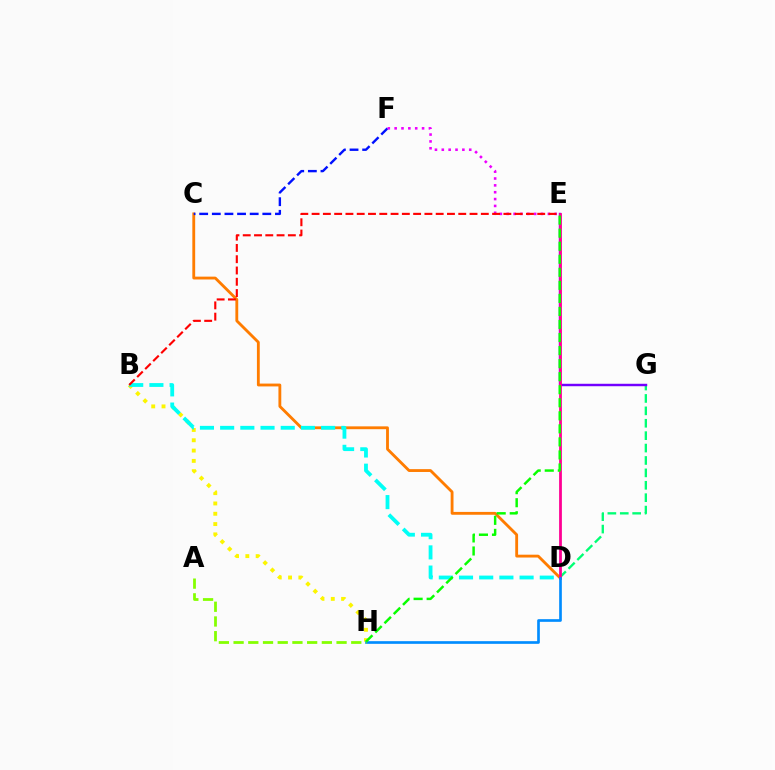{('B', 'H'): [{'color': '#fcf500', 'line_style': 'dotted', 'thickness': 2.8}], ('D', 'G'): [{'color': '#00ff74', 'line_style': 'dashed', 'thickness': 1.69}], ('E', 'G'): [{'color': '#7200ff', 'line_style': 'solid', 'thickness': 1.76}], ('C', 'D'): [{'color': '#ff7c00', 'line_style': 'solid', 'thickness': 2.04}], ('C', 'F'): [{'color': '#0010ff', 'line_style': 'dashed', 'thickness': 1.72}], ('B', 'D'): [{'color': '#00fff6', 'line_style': 'dashed', 'thickness': 2.74}], ('D', 'E'): [{'color': '#ff0094', 'line_style': 'solid', 'thickness': 2.0}], ('E', 'F'): [{'color': '#ee00ff', 'line_style': 'dotted', 'thickness': 1.86}], ('D', 'H'): [{'color': '#008cff', 'line_style': 'solid', 'thickness': 1.92}], ('A', 'H'): [{'color': '#84ff00', 'line_style': 'dashed', 'thickness': 2.0}], ('E', 'H'): [{'color': '#08ff00', 'line_style': 'dashed', 'thickness': 1.77}], ('B', 'E'): [{'color': '#ff0000', 'line_style': 'dashed', 'thickness': 1.53}]}